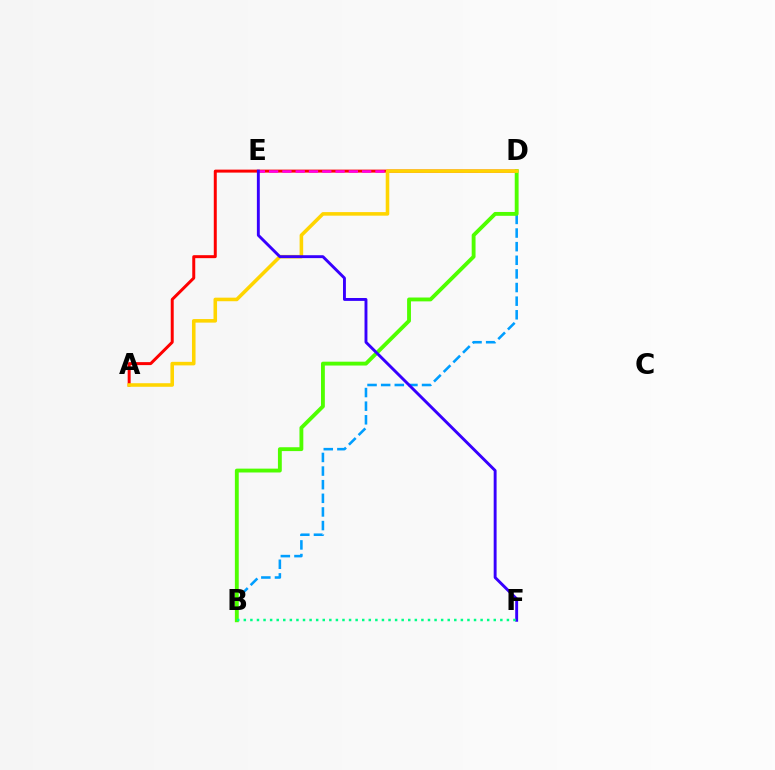{('B', 'D'): [{'color': '#009eff', 'line_style': 'dashed', 'thickness': 1.85}, {'color': '#4fff00', 'line_style': 'solid', 'thickness': 2.78}], ('A', 'D'): [{'color': '#ff0000', 'line_style': 'solid', 'thickness': 2.14}, {'color': '#ffd500', 'line_style': 'solid', 'thickness': 2.57}], ('D', 'E'): [{'color': '#ff00ed', 'line_style': 'dashed', 'thickness': 1.81}], ('E', 'F'): [{'color': '#3700ff', 'line_style': 'solid', 'thickness': 2.09}], ('B', 'F'): [{'color': '#00ff86', 'line_style': 'dotted', 'thickness': 1.79}]}